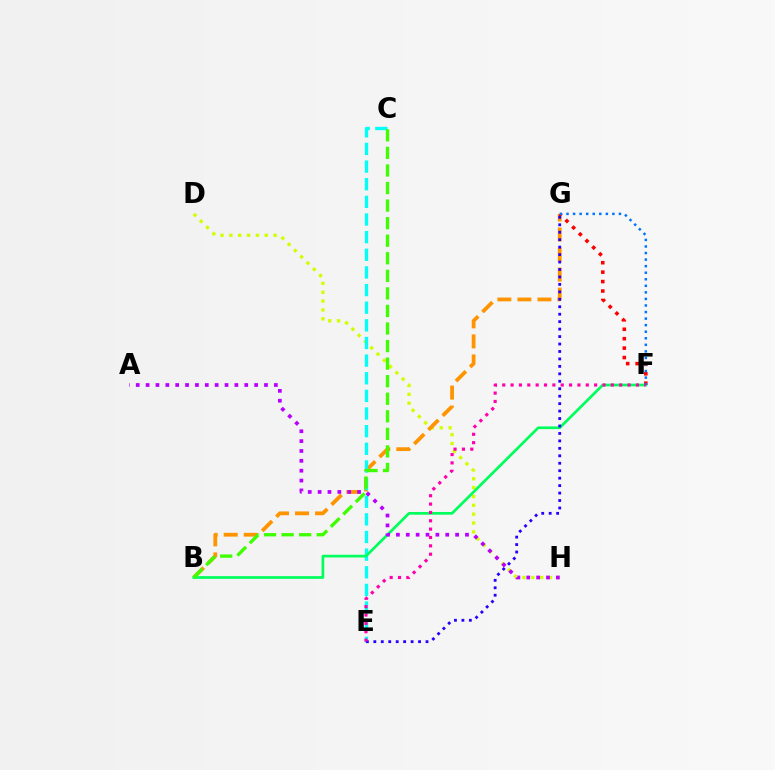{('D', 'H'): [{'color': '#d1ff00', 'line_style': 'dotted', 'thickness': 2.4}], ('B', 'G'): [{'color': '#ff9400', 'line_style': 'dashed', 'thickness': 2.72}], ('C', 'E'): [{'color': '#00fff6', 'line_style': 'dashed', 'thickness': 2.4}], ('F', 'G'): [{'color': '#ff0000', 'line_style': 'dotted', 'thickness': 2.56}, {'color': '#0074ff', 'line_style': 'dotted', 'thickness': 1.78}], ('B', 'F'): [{'color': '#00ff5c', 'line_style': 'solid', 'thickness': 1.95}], ('B', 'C'): [{'color': '#3dff00', 'line_style': 'dashed', 'thickness': 2.39}], ('A', 'H'): [{'color': '#b900ff', 'line_style': 'dotted', 'thickness': 2.68}], ('E', 'G'): [{'color': '#2500ff', 'line_style': 'dotted', 'thickness': 2.02}], ('E', 'F'): [{'color': '#ff00ac', 'line_style': 'dotted', 'thickness': 2.27}]}